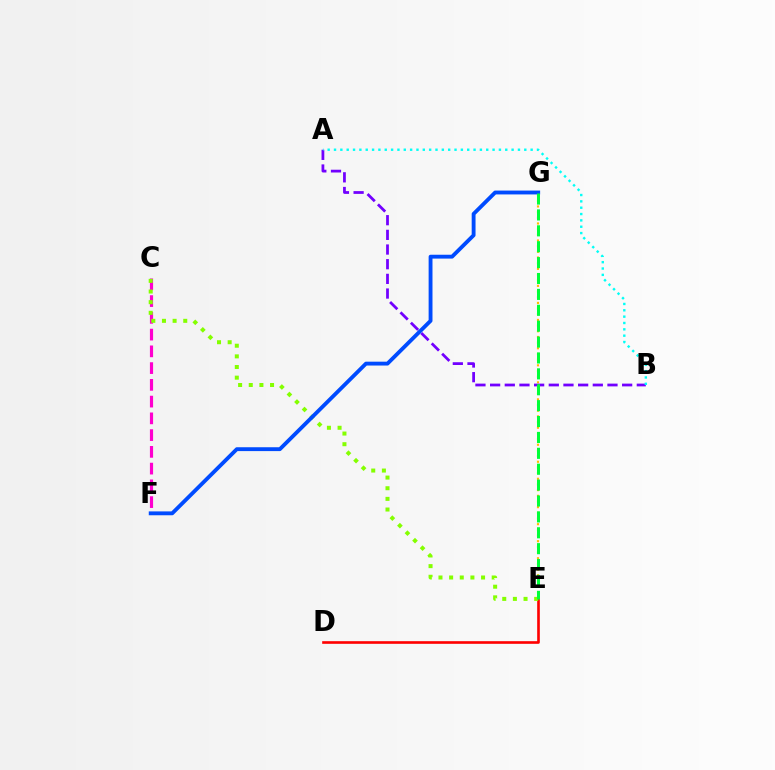{('C', 'F'): [{'color': '#ff00cf', 'line_style': 'dashed', 'thickness': 2.28}], ('D', 'E'): [{'color': '#ff0000', 'line_style': 'solid', 'thickness': 1.89}], ('C', 'E'): [{'color': '#84ff00', 'line_style': 'dotted', 'thickness': 2.89}], ('E', 'G'): [{'color': '#ffbd00', 'line_style': 'dotted', 'thickness': 1.54}, {'color': '#00ff39', 'line_style': 'dashed', 'thickness': 2.16}], ('A', 'B'): [{'color': '#7200ff', 'line_style': 'dashed', 'thickness': 1.99}, {'color': '#00fff6', 'line_style': 'dotted', 'thickness': 1.72}], ('F', 'G'): [{'color': '#004bff', 'line_style': 'solid', 'thickness': 2.78}]}